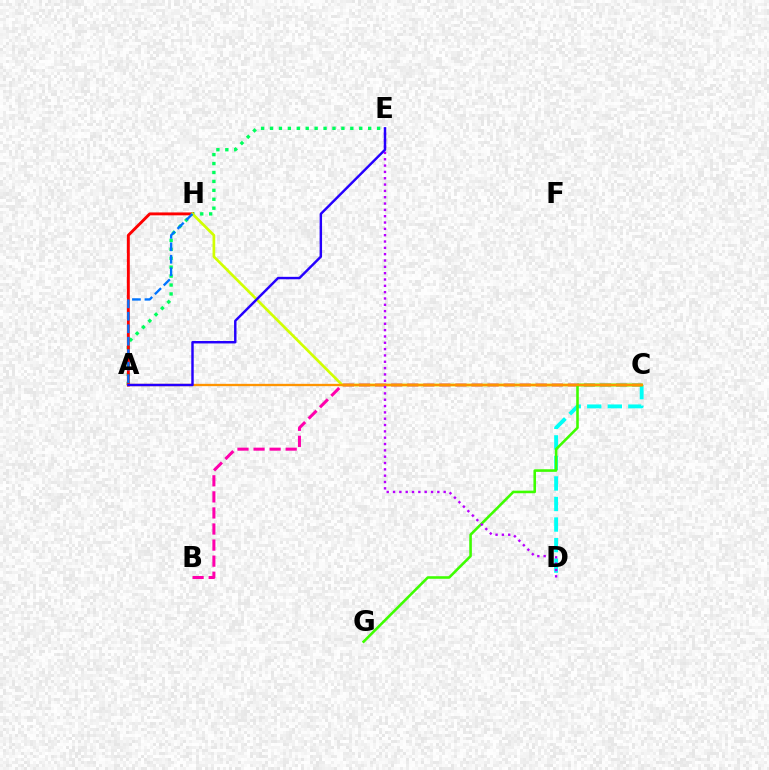{('C', 'D'): [{'color': '#00fff6', 'line_style': 'dashed', 'thickness': 2.79}], ('B', 'C'): [{'color': '#ff00ac', 'line_style': 'dashed', 'thickness': 2.18}], ('A', 'E'): [{'color': '#00ff5c', 'line_style': 'dotted', 'thickness': 2.42}, {'color': '#2500ff', 'line_style': 'solid', 'thickness': 1.76}], ('A', 'H'): [{'color': '#ff0000', 'line_style': 'solid', 'thickness': 2.09}, {'color': '#0074ff', 'line_style': 'dashed', 'thickness': 1.69}], ('C', 'H'): [{'color': '#d1ff00', 'line_style': 'solid', 'thickness': 1.94}], ('C', 'G'): [{'color': '#3dff00', 'line_style': 'solid', 'thickness': 1.86}], ('A', 'C'): [{'color': '#ff9400', 'line_style': 'solid', 'thickness': 1.68}], ('D', 'E'): [{'color': '#b900ff', 'line_style': 'dotted', 'thickness': 1.72}]}